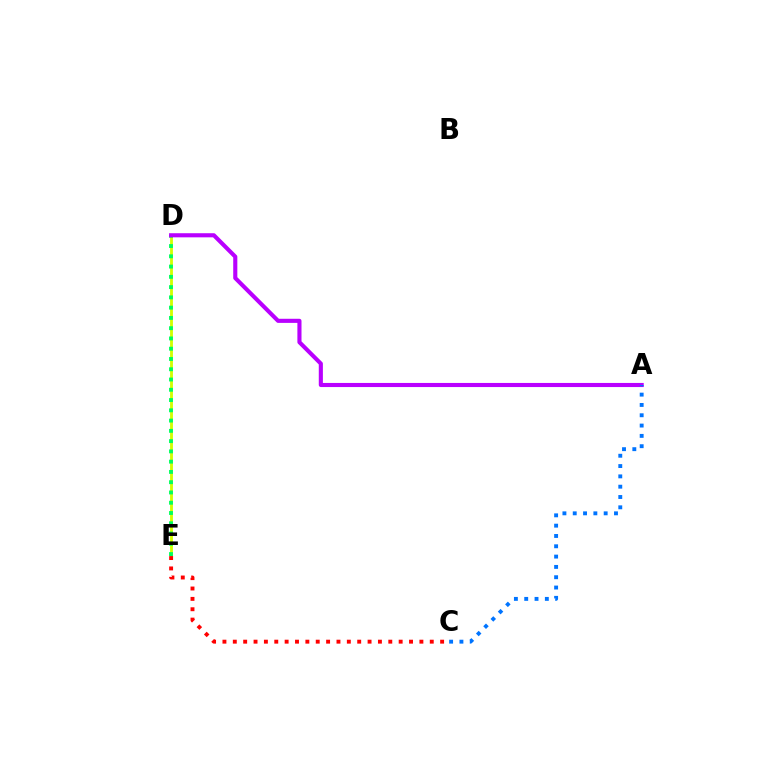{('D', 'E'): [{'color': '#d1ff00', 'line_style': 'solid', 'thickness': 2.04}, {'color': '#00ff5c', 'line_style': 'dotted', 'thickness': 2.79}], ('C', 'E'): [{'color': '#ff0000', 'line_style': 'dotted', 'thickness': 2.82}], ('A', 'D'): [{'color': '#b900ff', 'line_style': 'solid', 'thickness': 2.96}], ('A', 'C'): [{'color': '#0074ff', 'line_style': 'dotted', 'thickness': 2.8}]}